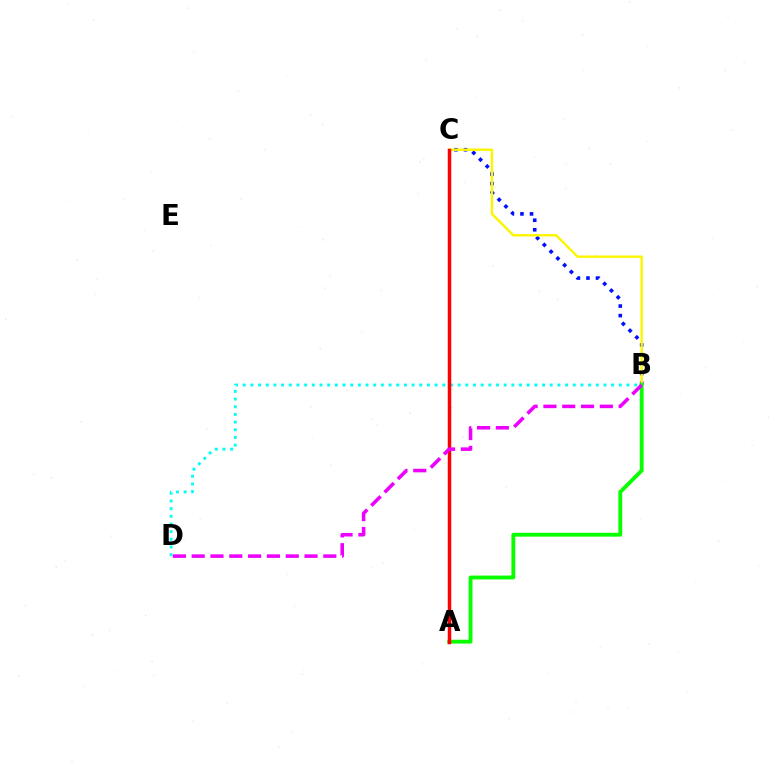{('B', 'D'): [{'color': '#00fff6', 'line_style': 'dotted', 'thickness': 2.09}, {'color': '#ee00ff', 'line_style': 'dashed', 'thickness': 2.55}], ('B', 'C'): [{'color': '#0010ff', 'line_style': 'dotted', 'thickness': 2.6}, {'color': '#fcf500', 'line_style': 'solid', 'thickness': 1.73}], ('A', 'B'): [{'color': '#08ff00', 'line_style': 'solid', 'thickness': 2.77}], ('A', 'C'): [{'color': '#ff0000', 'line_style': 'solid', 'thickness': 2.5}]}